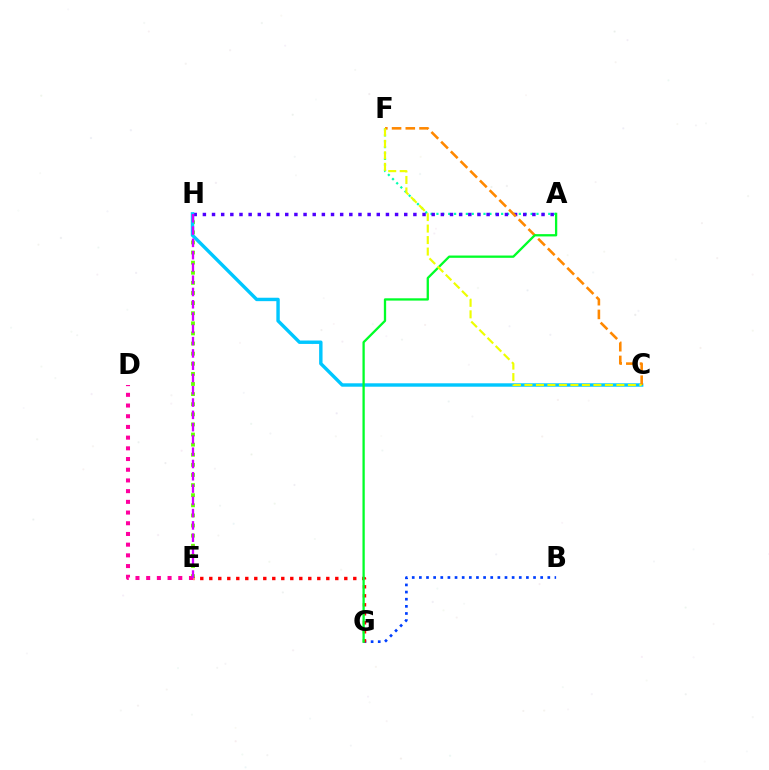{('E', 'H'): [{'color': '#66ff00', 'line_style': 'dotted', 'thickness': 2.75}, {'color': '#d600ff', 'line_style': 'dashed', 'thickness': 1.67}], ('A', 'F'): [{'color': '#00ffaf', 'line_style': 'dotted', 'thickness': 1.6}], ('A', 'H'): [{'color': '#4f00ff', 'line_style': 'dotted', 'thickness': 2.49}], ('B', 'G'): [{'color': '#003fff', 'line_style': 'dotted', 'thickness': 1.94}], ('D', 'E'): [{'color': '#ff00a0', 'line_style': 'dotted', 'thickness': 2.91}], ('C', 'H'): [{'color': '#00c7ff', 'line_style': 'solid', 'thickness': 2.46}], ('C', 'F'): [{'color': '#ff8800', 'line_style': 'dashed', 'thickness': 1.86}, {'color': '#eeff00', 'line_style': 'dashed', 'thickness': 1.56}], ('E', 'G'): [{'color': '#ff0000', 'line_style': 'dotted', 'thickness': 2.45}], ('A', 'G'): [{'color': '#00ff27', 'line_style': 'solid', 'thickness': 1.65}]}